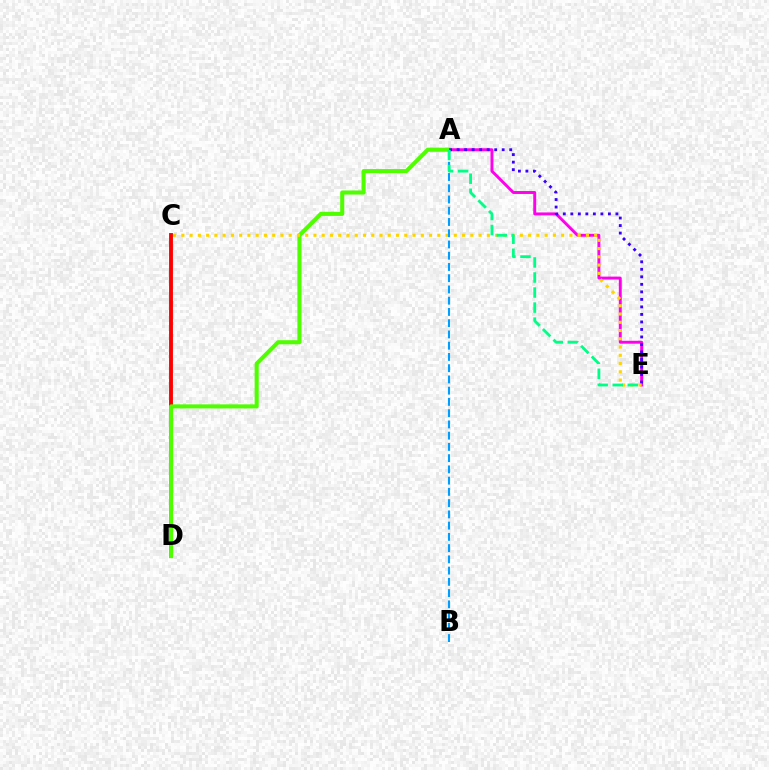{('A', 'E'): [{'color': '#ff00ed', 'line_style': 'solid', 'thickness': 2.11}, {'color': '#3700ff', 'line_style': 'dotted', 'thickness': 2.04}, {'color': '#00ff86', 'line_style': 'dashed', 'thickness': 2.04}], ('C', 'D'): [{'color': '#ff0000', 'line_style': 'solid', 'thickness': 2.79}], ('A', 'D'): [{'color': '#4fff00', 'line_style': 'solid', 'thickness': 2.94}], ('C', 'E'): [{'color': '#ffd500', 'line_style': 'dotted', 'thickness': 2.24}], ('A', 'B'): [{'color': '#009eff', 'line_style': 'dashed', 'thickness': 1.53}]}